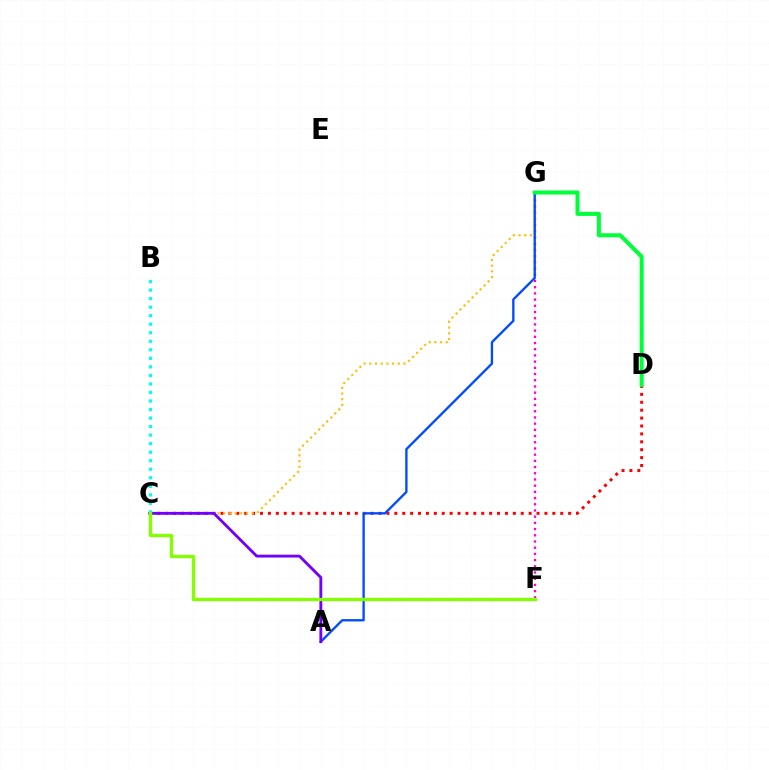{('F', 'G'): [{'color': '#ff00cf', 'line_style': 'dotted', 'thickness': 1.69}], ('C', 'D'): [{'color': '#ff0000', 'line_style': 'dotted', 'thickness': 2.15}], ('C', 'G'): [{'color': '#ffbd00', 'line_style': 'dotted', 'thickness': 1.55}], ('A', 'G'): [{'color': '#004bff', 'line_style': 'solid', 'thickness': 1.68}], ('A', 'C'): [{'color': '#7200ff', 'line_style': 'solid', 'thickness': 2.06}], ('D', 'G'): [{'color': '#00ff39', 'line_style': 'solid', 'thickness': 2.89}], ('B', 'C'): [{'color': '#00fff6', 'line_style': 'dotted', 'thickness': 2.32}], ('C', 'F'): [{'color': '#84ff00', 'line_style': 'solid', 'thickness': 2.39}]}